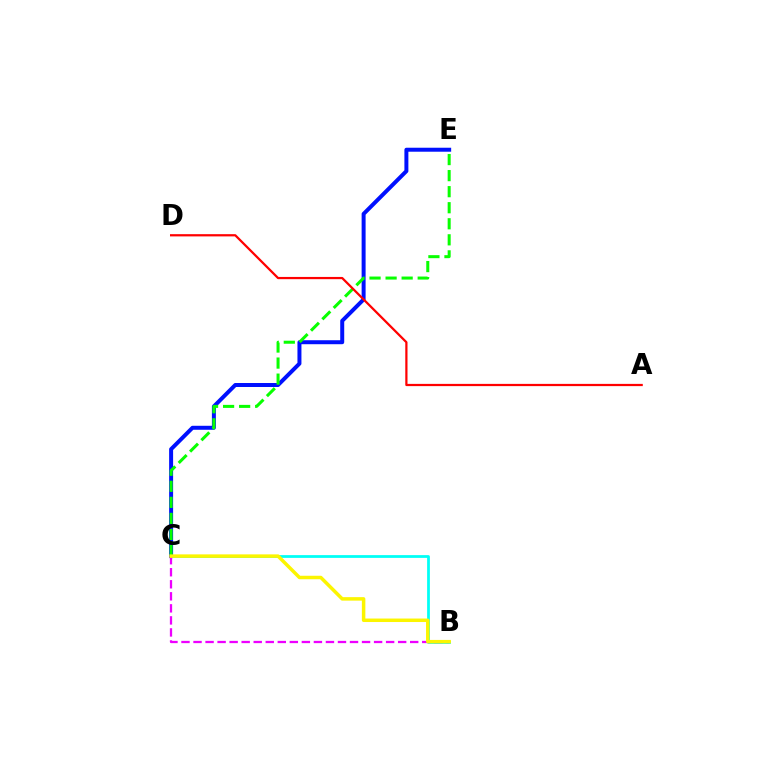{('C', 'E'): [{'color': '#0010ff', 'line_style': 'solid', 'thickness': 2.87}, {'color': '#08ff00', 'line_style': 'dashed', 'thickness': 2.18}], ('B', 'C'): [{'color': '#00fff6', 'line_style': 'solid', 'thickness': 1.98}, {'color': '#ee00ff', 'line_style': 'dashed', 'thickness': 1.64}, {'color': '#fcf500', 'line_style': 'solid', 'thickness': 2.51}], ('A', 'D'): [{'color': '#ff0000', 'line_style': 'solid', 'thickness': 1.61}]}